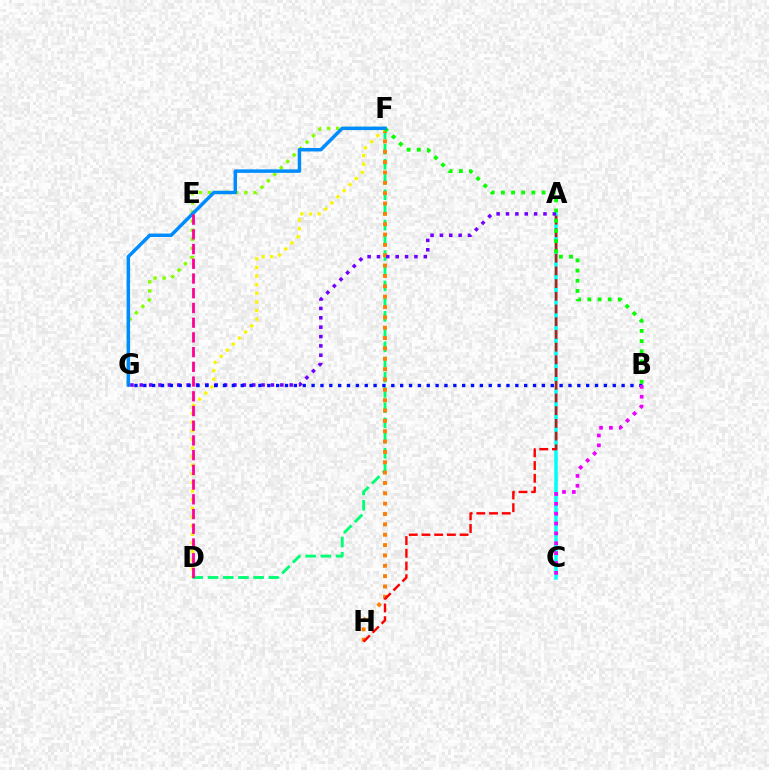{('D', 'F'): [{'color': '#00ff74', 'line_style': 'dashed', 'thickness': 2.07}, {'color': '#fcf500', 'line_style': 'dotted', 'thickness': 2.34}], ('A', 'C'): [{'color': '#00fff6', 'line_style': 'solid', 'thickness': 2.53}], ('F', 'G'): [{'color': '#84ff00', 'line_style': 'dotted', 'thickness': 2.47}, {'color': '#008cff', 'line_style': 'solid', 'thickness': 2.5}], ('F', 'H'): [{'color': '#ff7c00', 'line_style': 'dotted', 'thickness': 2.81}], ('A', 'G'): [{'color': '#7200ff', 'line_style': 'dotted', 'thickness': 2.55}], ('A', 'H'): [{'color': '#ff0000', 'line_style': 'dashed', 'thickness': 1.73}], ('B', 'F'): [{'color': '#08ff00', 'line_style': 'dotted', 'thickness': 2.77}], ('D', 'E'): [{'color': '#ff0094', 'line_style': 'dashed', 'thickness': 2.0}], ('B', 'G'): [{'color': '#0010ff', 'line_style': 'dotted', 'thickness': 2.41}], ('B', 'C'): [{'color': '#ee00ff', 'line_style': 'dotted', 'thickness': 2.68}]}